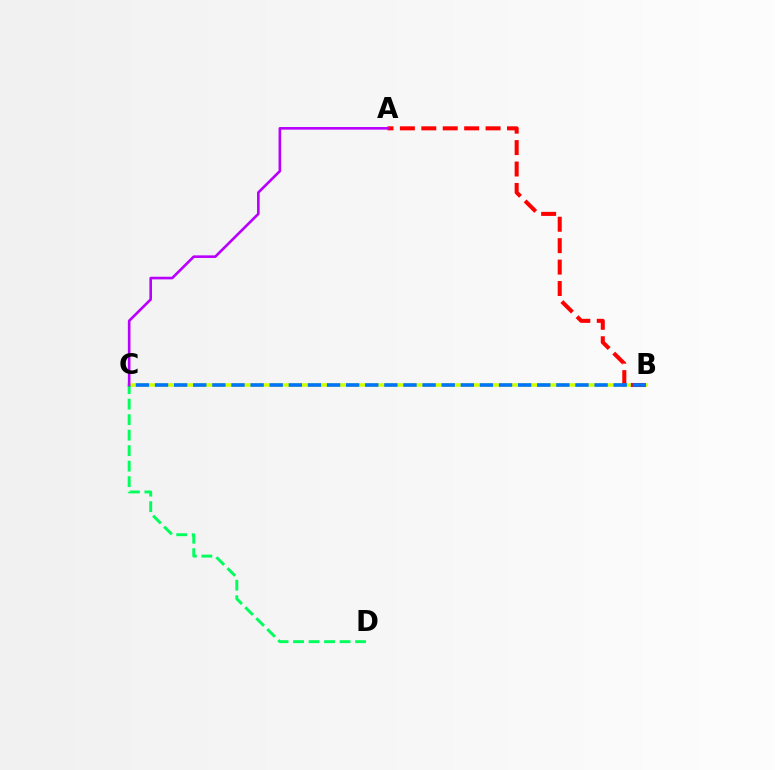{('B', 'C'): [{'color': '#d1ff00', 'line_style': 'solid', 'thickness': 2.53}, {'color': '#0074ff', 'line_style': 'dashed', 'thickness': 2.6}], ('C', 'D'): [{'color': '#00ff5c', 'line_style': 'dashed', 'thickness': 2.11}], ('A', 'B'): [{'color': '#ff0000', 'line_style': 'dashed', 'thickness': 2.91}], ('A', 'C'): [{'color': '#b900ff', 'line_style': 'solid', 'thickness': 1.89}]}